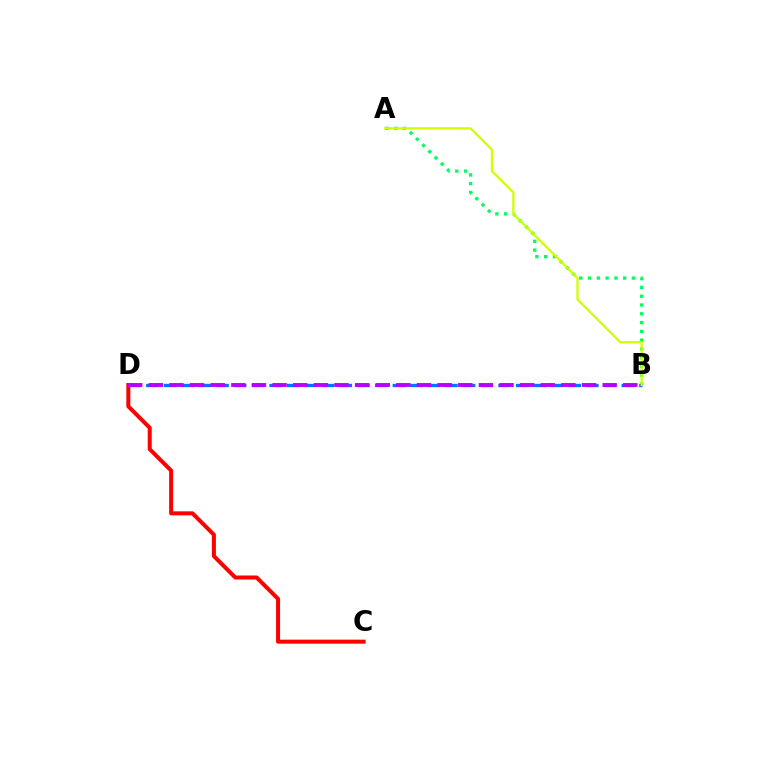{('A', 'B'): [{'color': '#00ff5c', 'line_style': 'dotted', 'thickness': 2.39}, {'color': '#d1ff00', 'line_style': 'solid', 'thickness': 1.64}], ('B', 'D'): [{'color': '#0074ff', 'line_style': 'dashed', 'thickness': 2.39}, {'color': '#b900ff', 'line_style': 'dashed', 'thickness': 2.8}], ('C', 'D'): [{'color': '#ff0000', 'line_style': 'solid', 'thickness': 2.88}]}